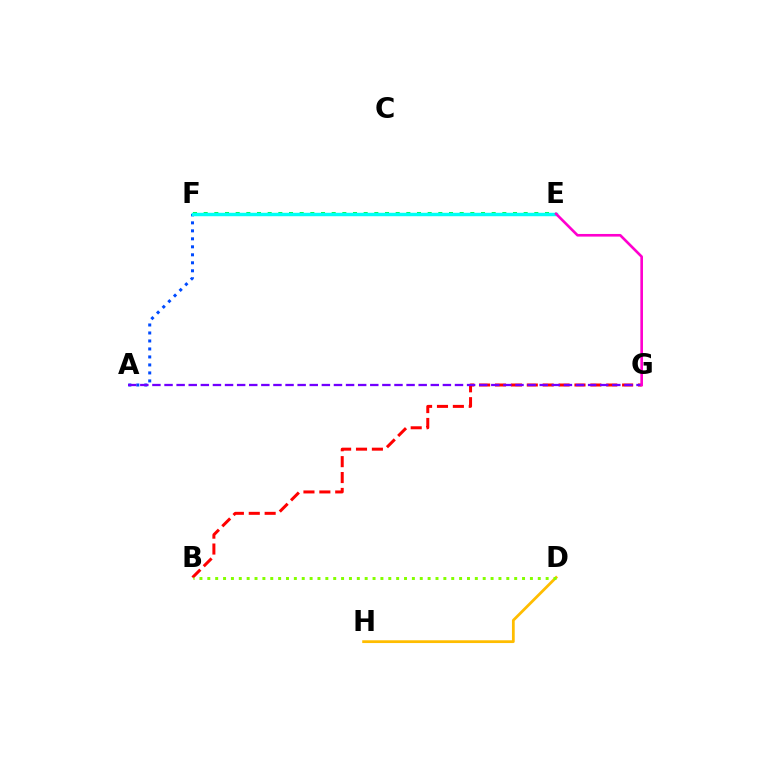{('B', 'G'): [{'color': '#ff0000', 'line_style': 'dashed', 'thickness': 2.16}], ('D', 'H'): [{'color': '#ffbd00', 'line_style': 'solid', 'thickness': 1.99}], ('E', 'F'): [{'color': '#00ff39', 'line_style': 'dotted', 'thickness': 2.9}, {'color': '#00fff6', 'line_style': 'solid', 'thickness': 2.48}], ('B', 'D'): [{'color': '#84ff00', 'line_style': 'dotted', 'thickness': 2.14}], ('A', 'F'): [{'color': '#004bff', 'line_style': 'dotted', 'thickness': 2.17}], ('A', 'G'): [{'color': '#7200ff', 'line_style': 'dashed', 'thickness': 1.64}], ('E', 'G'): [{'color': '#ff00cf', 'line_style': 'solid', 'thickness': 1.9}]}